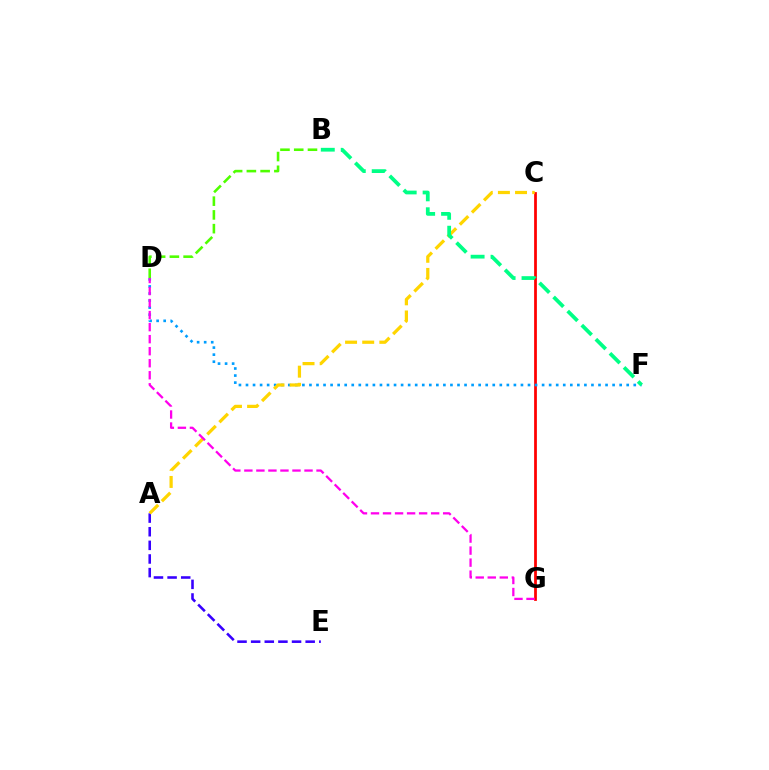{('A', 'E'): [{'color': '#3700ff', 'line_style': 'dashed', 'thickness': 1.85}], ('C', 'G'): [{'color': '#ff0000', 'line_style': 'solid', 'thickness': 1.99}], ('D', 'F'): [{'color': '#009eff', 'line_style': 'dotted', 'thickness': 1.92}], ('A', 'C'): [{'color': '#ffd500', 'line_style': 'dashed', 'thickness': 2.33}], ('B', 'D'): [{'color': '#4fff00', 'line_style': 'dashed', 'thickness': 1.87}], ('B', 'F'): [{'color': '#00ff86', 'line_style': 'dashed', 'thickness': 2.71}], ('D', 'G'): [{'color': '#ff00ed', 'line_style': 'dashed', 'thickness': 1.63}]}